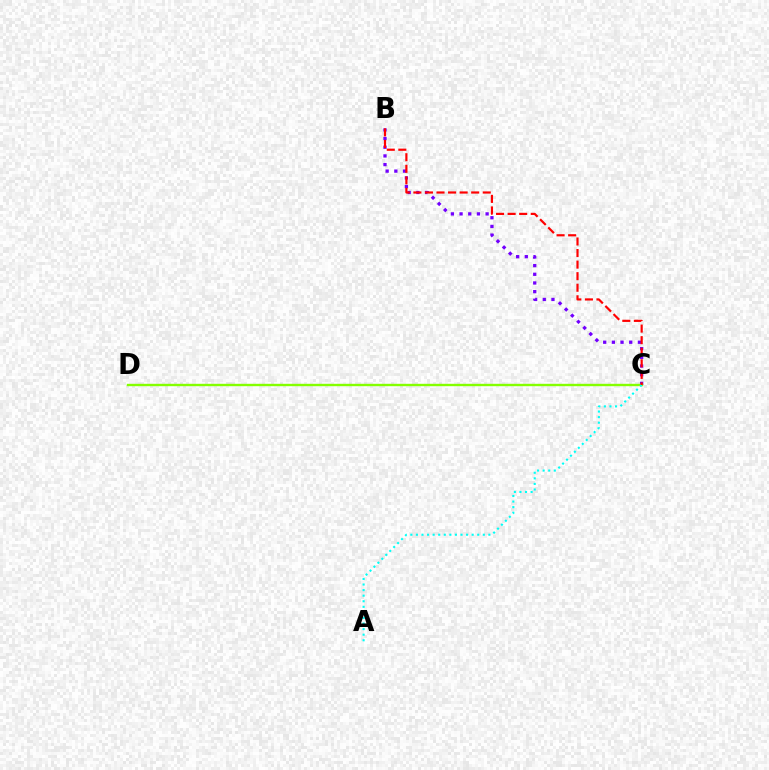{('B', 'C'): [{'color': '#7200ff', 'line_style': 'dotted', 'thickness': 2.36}, {'color': '#ff0000', 'line_style': 'dashed', 'thickness': 1.57}], ('C', 'D'): [{'color': '#84ff00', 'line_style': 'solid', 'thickness': 1.72}], ('A', 'C'): [{'color': '#00fff6', 'line_style': 'dotted', 'thickness': 1.51}]}